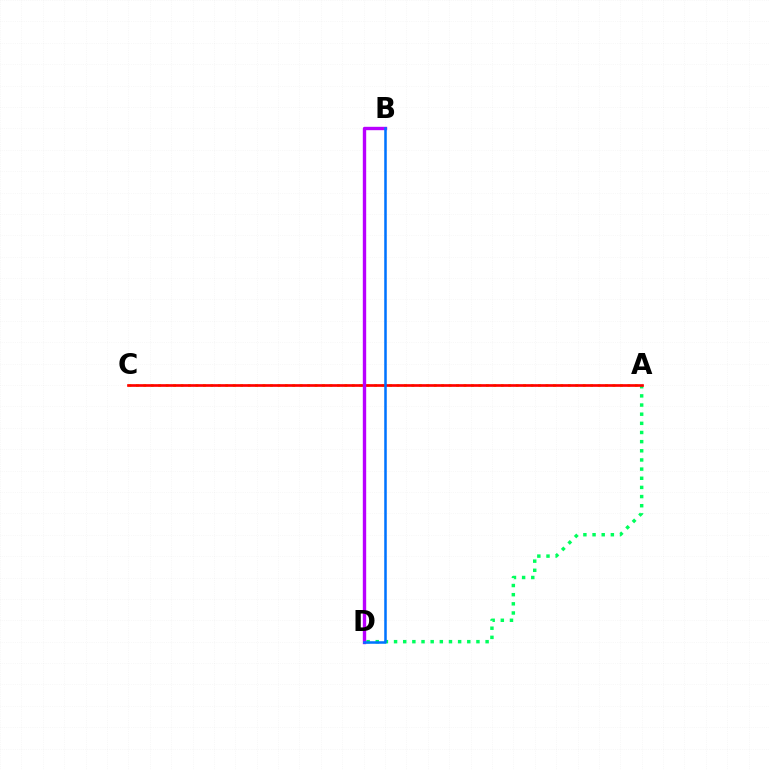{('A', 'C'): [{'color': '#d1ff00', 'line_style': 'dotted', 'thickness': 2.02}, {'color': '#ff0000', 'line_style': 'solid', 'thickness': 1.93}], ('A', 'D'): [{'color': '#00ff5c', 'line_style': 'dotted', 'thickness': 2.49}], ('B', 'D'): [{'color': '#b900ff', 'line_style': 'solid', 'thickness': 2.43}, {'color': '#0074ff', 'line_style': 'solid', 'thickness': 1.83}]}